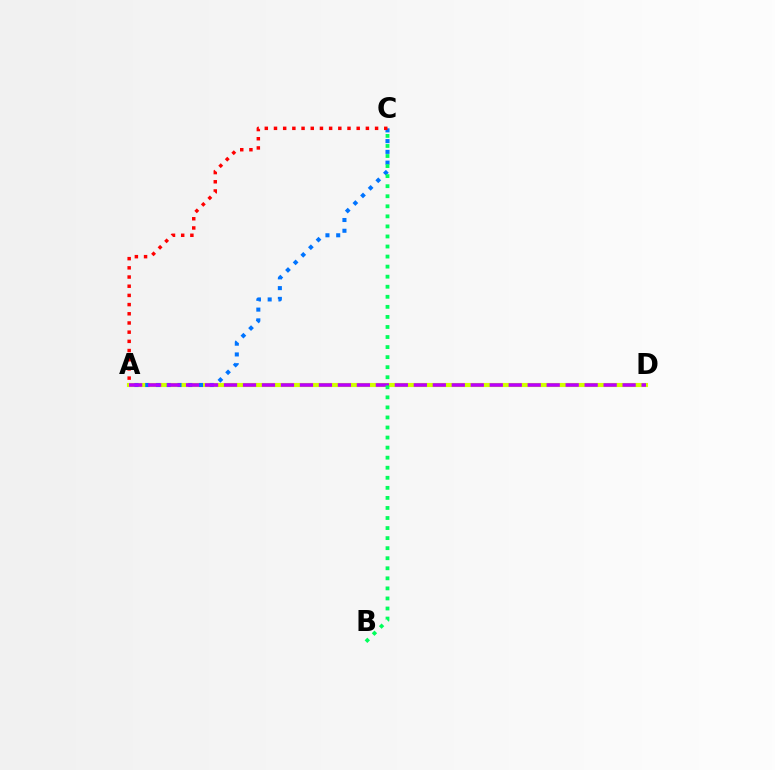{('A', 'D'): [{'color': '#d1ff00', 'line_style': 'solid', 'thickness': 2.97}, {'color': '#b900ff', 'line_style': 'dashed', 'thickness': 2.58}], ('A', 'C'): [{'color': '#0074ff', 'line_style': 'dotted', 'thickness': 2.92}, {'color': '#ff0000', 'line_style': 'dotted', 'thickness': 2.5}], ('B', 'C'): [{'color': '#00ff5c', 'line_style': 'dotted', 'thickness': 2.73}]}